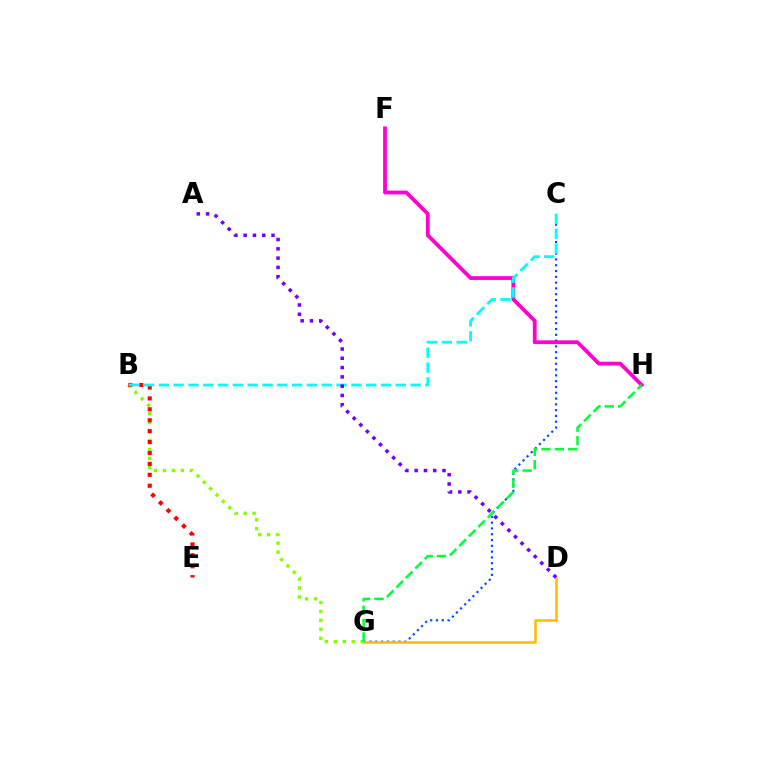{('C', 'G'): [{'color': '#004bff', 'line_style': 'dotted', 'thickness': 1.57}], ('D', 'G'): [{'color': '#ffbd00', 'line_style': 'solid', 'thickness': 1.84}], ('B', 'G'): [{'color': '#84ff00', 'line_style': 'dotted', 'thickness': 2.43}], ('F', 'H'): [{'color': '#ff00cf', 'line_style': 'solid', 'thickness': 2.72}], ('B', 'E'): [{'color': '#ff0000', 'line_style': 'dotted', 'thickness': 2.97}], ('B', 'C'): [{'color': '#00fff6', 'line_style': 'dashed', 'thickness': 2.01}], ('G', 'H'): [{'color': '#00ff39', 'line_style': 'dashed', 'thickness': 1.82}], ('A', 'D'): [{'color': '#7200ff', 'line_style': 'dotted', 'thickness': 2.52}]}